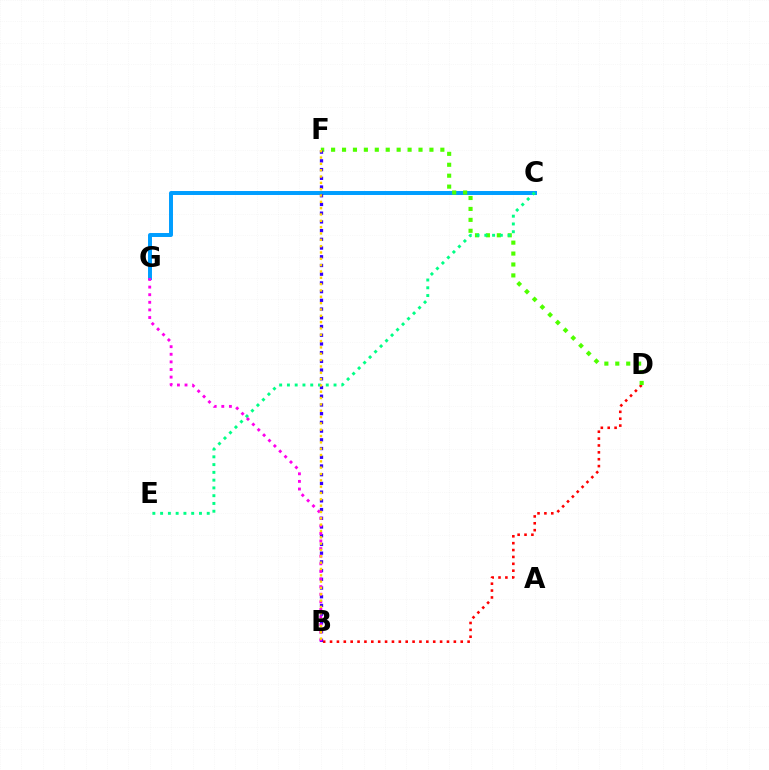{('C', 'G'): [{'color': '#009eff', 'line_style': 'solid', 'thickness': 2.85}], ('B', 'D'): [{'color': '#ff0000', 'line_style': 'dotted', 'thickness': 1.87}], ('D', 'F'): [{'color': '#4fff00', 'line_style': 'dotted', 'thickness': 2.97}], ('B', 'F'): [{'color': '#3700ff', 'line_style': 'dotted', 'thickness': 2.37}, {'color': '#ffd500', 'line_style': 'dotted', 'thickness': 1.72}], ('C', 'E'): [{'color': '#00ff86', 'line_style': 'dotted', 'thickness': 2.11}], ('B', 'G'): [{'color': '#ff00ed', 'line_style': 'dotted', 'thickness': 2.07}]}